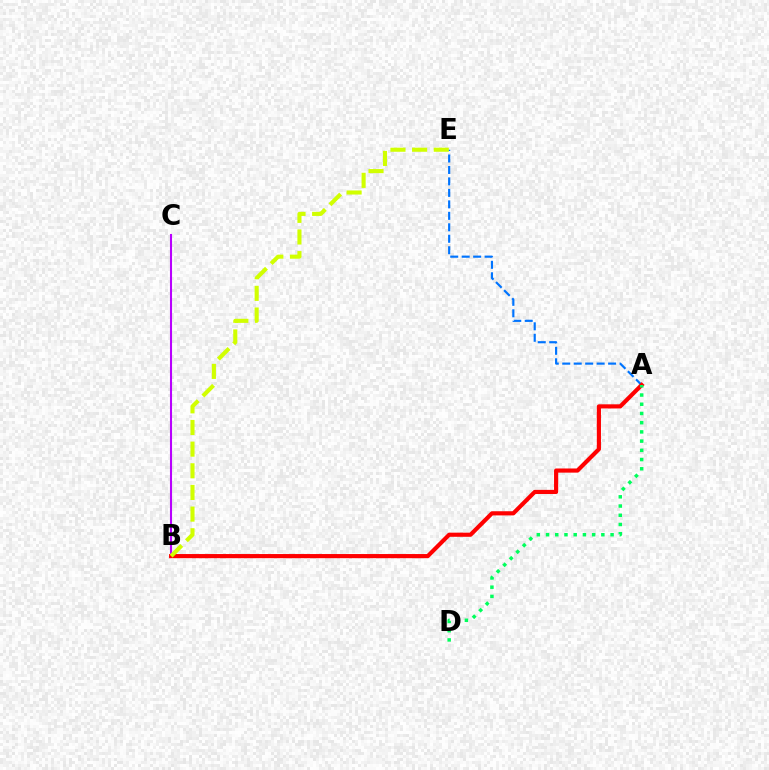{('B', 'C'): [{'color': '#b900ff', 'line_style': 'solid', 'thickness': 1.5}], ('A', 'E'): [{'color': '#0074ff', 'line_style': 'dashed', 'thickness': 1.56}], ('A', 'B'): [{'color': '#ff0000', 'line_style': 'solid', 'thickness': 2.99}], ('A', 'D'): [{'color': '#00ff5c', 'line_style': 'dotted', 'thickness': 2.51}], ('B', 'E'): [{'color': '#d1ff00', 'line_style': 'dashed', 'thickness': 2.94}]}